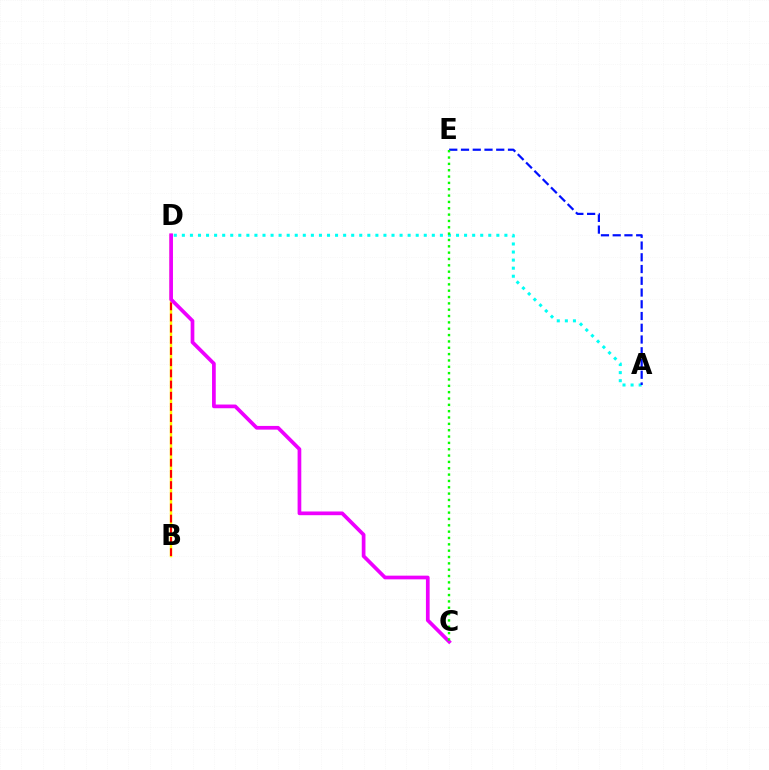{('A', 'D'): [{'color': '#00fff6', 'line_style': 'dotted', 'thickness': 2.19}], ('B', 'D'): [{'color': '#fcf500', 'line_style': 'solid', 'thickness': 1.77}, {'color': '#ff0000', 'line_style': 'dashed', 'thickness': 1.52}], ('A', 'E'): [{'color': '#0010ff', 'line_style': 'dashed', 'thickness': 1.6}], ('C', 'D'): [{'color': '#ee00ff', 'line_style': 'solid', 'thickness': 2.67}], ('C', 'E'): [{'color': '#08ff00', 'line_style': 'dotted', 'thickness': 1.72}]}